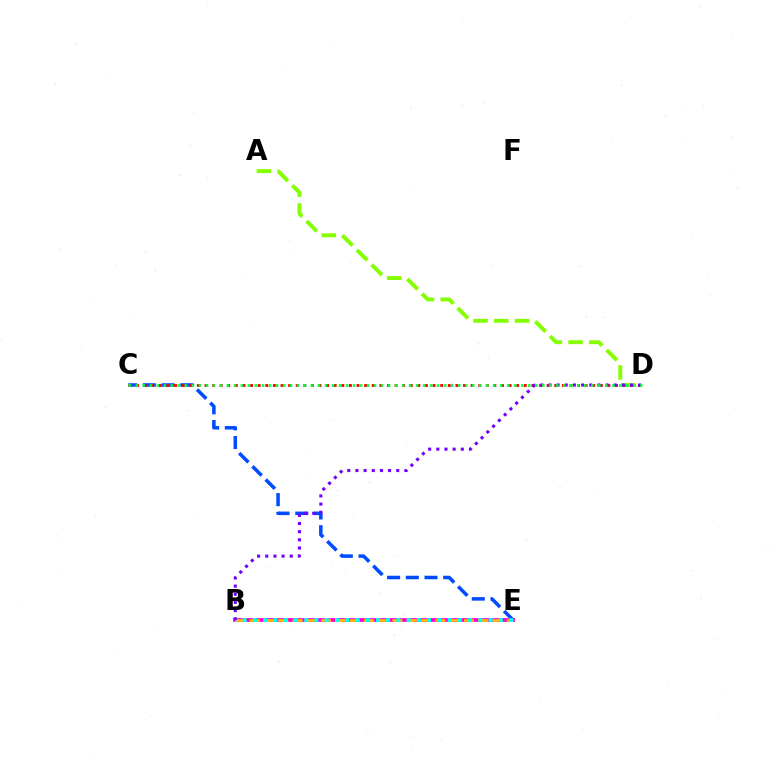{('A', 'D'): [{'color': '#84ff00', 'line_style': 'dashed', 'thickness': 2.82}], ('C', 'E'): [{'color': '#004bff', 'line_style': 'dashed', 'thickness': 2.54}], ('B', 'E'): [{'color': '#ff00cf', 'line_style': 'solid', 'thickness': 2.73}, {'color': '#ffbd00', 'line_style': 'dashed', 'thickness': 1.94}, {'color': '#00fff6', 'line_style': 'dotted', 'thickness': 2.78}], ('C', 'D'): [{'color': '#ff0000', 'line_style': 'dotted', 'thickness': 2.07}, {'color': '#00ff39', 'line_style': 'dotted', 'thickness': 1.9}], ('B', 'D'): [{'color': '#7200ff', 'line_style': 'dotted', 'thickness': 2.22}]}